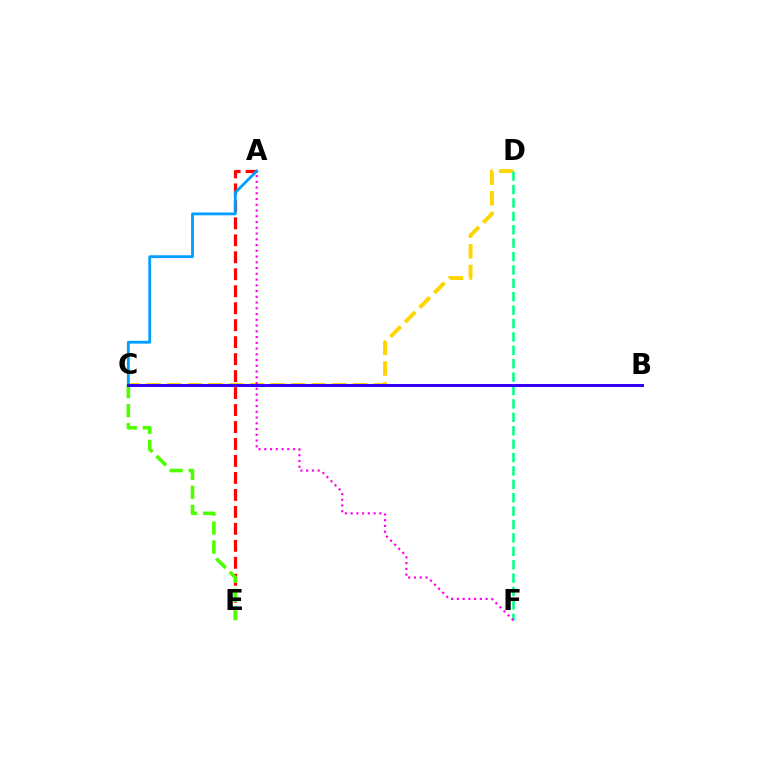{('C', 'D'): [{'color': '#ffd500', 'line_style': 'dashed', 'thickness': 2.81}], ('D', 'F'): [{'color': '#00ff86', 'line_style': 'dashed', 'thickness': 1.82}], ('A', 'E'): [{'color': '#ff0000', 'line_style': 'dashed', 'thickness': 2.31}], ('A', 'C'): [{'color': '#009eff', 'line_style': 'solid', 'thickness': 2.04}], ('C', 'E'): [{'color': '#4fff00', 'line_style': 'dashed', 'thickness': 2.59}], ('B', 'C'): [{'color': '#3700ff', 'line_style': 'solid', 'thickness': 2.17}], ('A', 'F'): [{'color': '#ff00ed', 'line_style': 'dotted', 'thickness': 1.56}]}